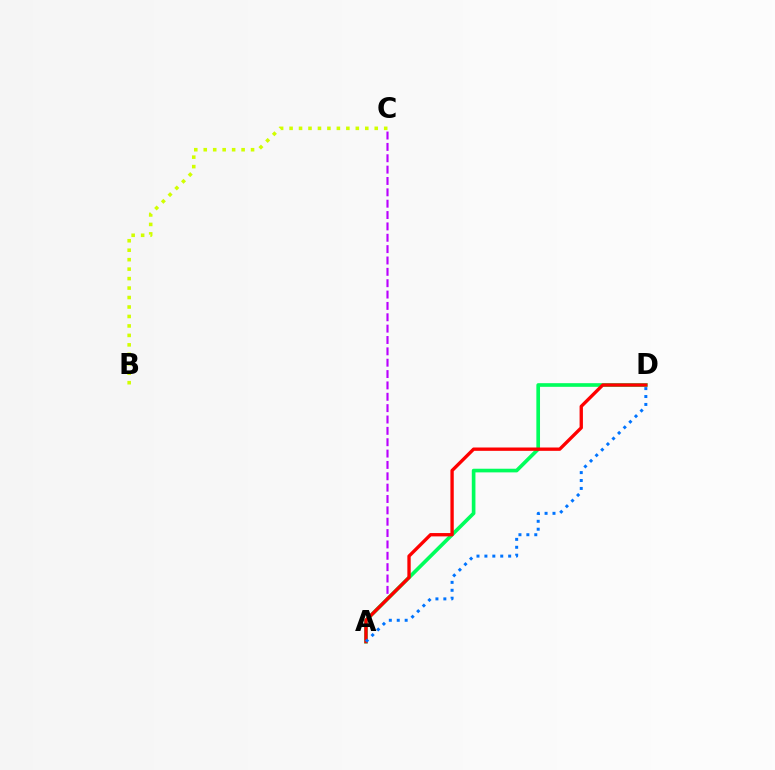{('A', 'C'): [{'color': '#b900ff', 'line_style': 'dashed', 'thickness': 1.54}], ('A', 'D'): [{'color': '#00ff5c', 'line_style': 'solid', 'thickness': 2.63}, {'color': '#ff0000', 'line_style': 'solid', 'thickness': 2.4}, {'color': '#0074ff', 'line_style': 'dotted', 'thickness': 2.15}], ('B', 'C'): [{'color': '#d1ff00', 'line_style': 'dotted', 'thickness': 2.57}]}